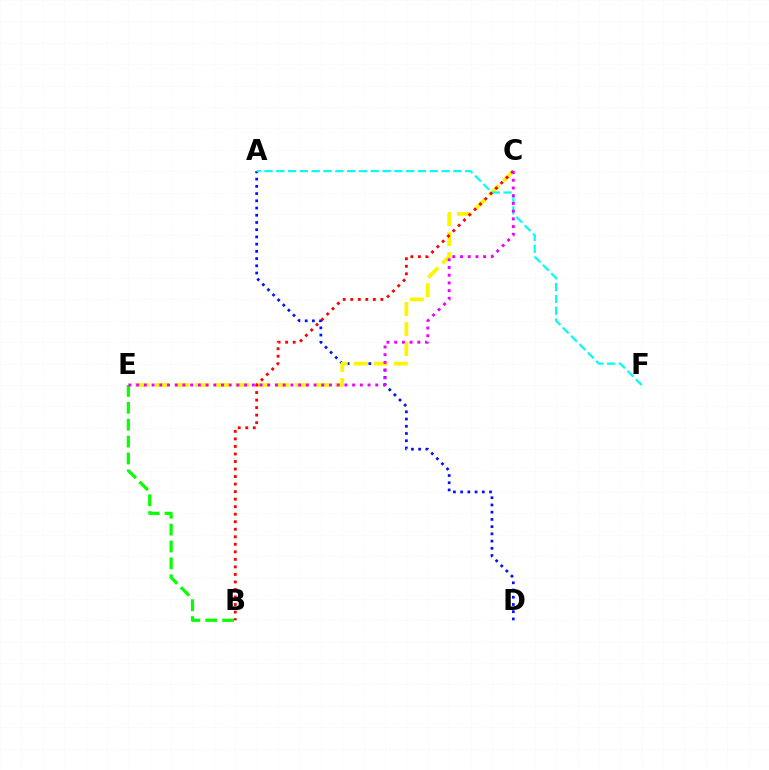{('A', 'D'): [{'color': '#0010ff', 'line_style': 'dotted', 'thickness': 1.96}], ('C', 'E'): [{'color': '#fcf500', 'line_style': 'dashed', 'thickness': 2.72}, {'color': '#ee00ff', 'line_style': 'dotted', 'thickness': 2.1}], ('B', 'E'): [{'color': '#08ff00', 'line_style': 'dashed', 'thickness': 2.29}], ('A', 'F'): [{'color': '#00fff6', 'line_style': 'dashed', 'thickness': 1.6}], ('B', 'C'): [{'color': '#ff0000', 'line_style': 'dotted', 'thickness': 2.05}]}